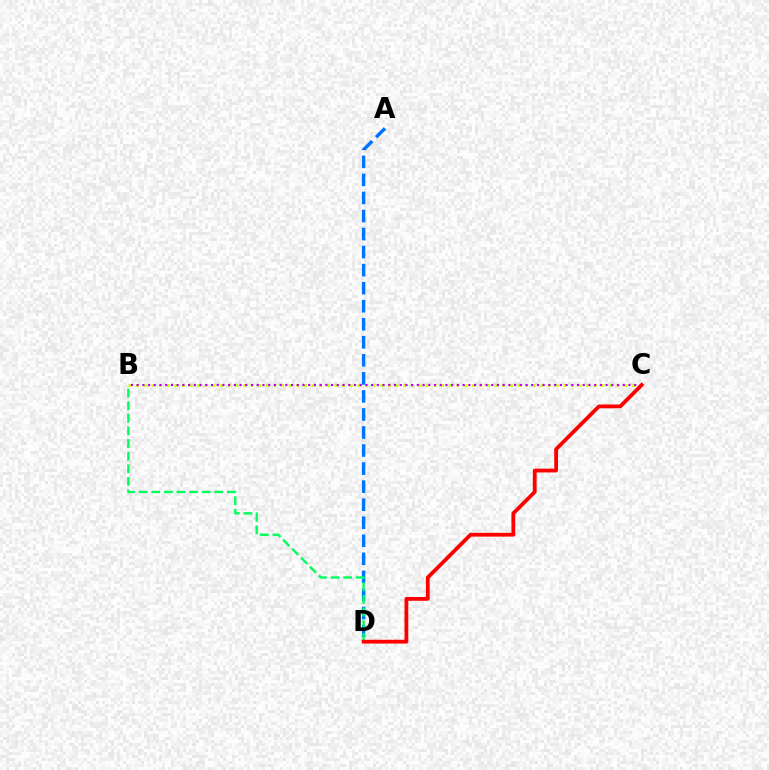{('A', 'D'): [{'color': '#0074ff', 'line_style': 'dashed', 'thickness': 2.45}], ('B', 'D'): [{'color': '#00ff5c', 'line_style': 'dashed', 'thickness': 1.71}], ('B', 'C'): [{'color': '#d1ff00', 'line_style': 'dotted', 'thickness': 2.07}, {'color': '#b900ff', 'line_style': 'dotted', 'thickness': 1.55}], ('C', 'D'): [{'color': '#ff0000', 'line_style': 'solid', 'thickness': 2.73}]}